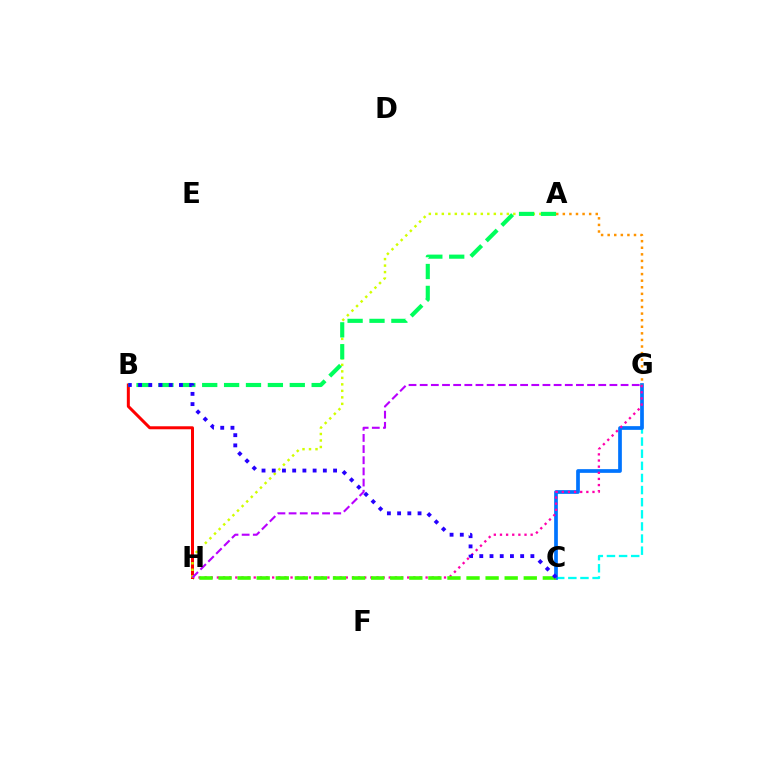{('C', 'G'): [{'color': '#00fff6', 'line_style': 'dashed', 'thickness': 1.65}, {'color': '#0074ff', 'line_style': 'solid', 'thickness': 2.67}], ('G', 'H'): [{'color': '#ff00ac', 'line_style': 'dotted', 'thickness': 1.67}, {'color': '#b900ff', 'line_style': 'dashed', 'thickness': 1.52}], ('C', 'H'): [{'color': '#3dff00', 'line_style': 'dashed', 'thickness': 2.59}], ('B', 'H'): [{'color': '#ff0000', 'line_style': 'solid', 'thickness': 2.16}], ('A', 'H'): [{'color': '#d1ff00', 'line_style': 'dotted', 'thickness': 1.77}], ('A', 'B'): [{'color': '#00ff5c', 'line_style': 'dashed', 'thickness': 2.97}], ('B', 'C'): [{'color': '#2500ff', 'line_style': 'dotted', 'thickness': 2.78}], ('A', 'G'): [{'color': '#ff9400', 'line_style': 'dotted', 'thickness': 1.79}]}